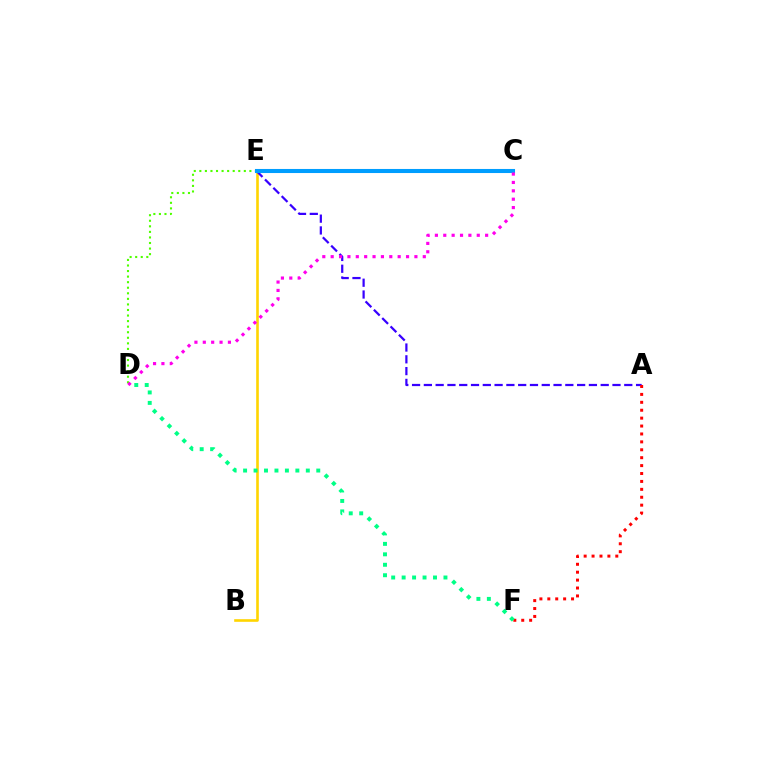{('B', 'E'): [{'color': '#ffd500', 'line_style': 'solid', 'thickness': 1.89}], ('A', 'E'): [{'color': '#3700ff', 'line_style': 'dashed', 'thickness': 1.6}], ('D', 'E'): [{'color': '#4fff00', 'line_style': 'dotted', 'thickness': 1.51}], ('A', 'F'): [{'color': '#ff0000', 'line_style': 'dotted', 'thickness': 2.15}], ('D', 'F'): [{'color': '#00ff86', 'line_style': 'dotted', 'thickness': 2.84}], ('C', 'E'): [{'color': '#009eff', 'line_style': 'solid', 'thickness': 2.93}], ('C', 'D'): [{'color': '#ff00ed', 'line_style': 'dotted', 'thickness': 2.28}]}